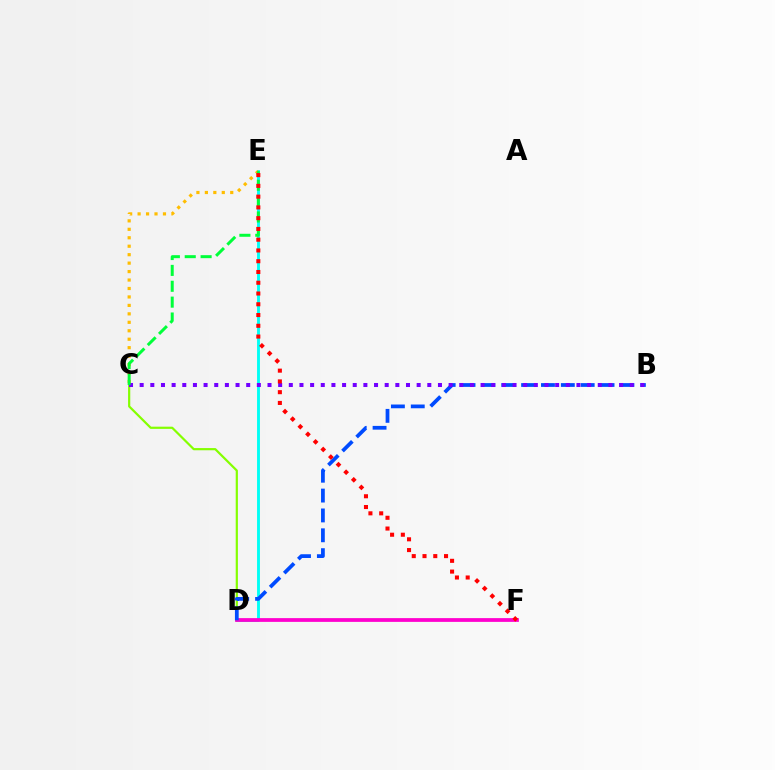{('D', 'E'): [{'color': '#00fff6', 'line_style': 'solid', 'thickness': 2.08}], ('C', 'D'): [{'color': '#84ff00', 'line_style': 'solid', 'thickness': 1.58}], ('D', 'F'): [{'color': '#ff00cf', 'line_style': 'solid', 'thickness': 2.7}], ('C', 'E'): [{'color': '#ffbd00', 'line_style': 'dotted', 'thickness': 2.3}, {'color': '#00ff39', 'line_style': 'dashed', 'thickness': 2.16}], ('B', 'D'): [{'color': '#004bff', 'line_style': 'dashed', 'thickness': 2.7}], ('B', 'C'): [{'color': '#7200ff', 'line_style': 'dotted', 'thickness': 2.89}], ('E', 'F'): [{'color': '#ff0000', 'line_style': 'dotted', 'thickness': 2.92}]}